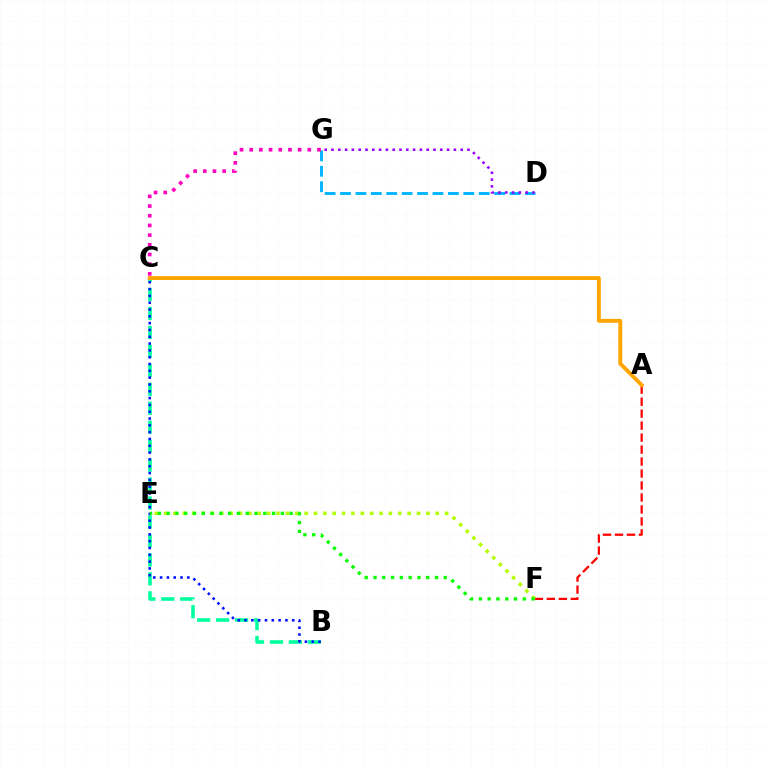{('D', 'G'): [{'color': '#00b5ff', 'line_style': 'dashed', 'thickness': 2.09}, {'color': '#9b00ff', 'line_style': 'dotted', 'thickness': 1.85}], ('A', 'F'): [{'color': '#ff0000', 'line_style': 'dashed', 'thickness': 1.63}], ('B', 'C'): [{'color': '#00ff9d', 'line_style': 'dashed', 'thickness': 2.58}, {'color': '#0010ff', 'line_style': 'dotted', 'thickness': 1.85}], ('E', 'F'): [{'color': '#b3ff00', 'line_style': 'dotted', 'thickness': 2.54}, {'color': '#08ff00', 'line_style': 'dotted', 'thickness': 2.39}], ('A', 'C'): [{'color': '#ffa500', 'line_style': 'solid', 'thickness': 2.8}], ('C', 'G'): [{'color': '#ff00bd', 'line_style': 'dotted', 'thickness': 2.63}]}